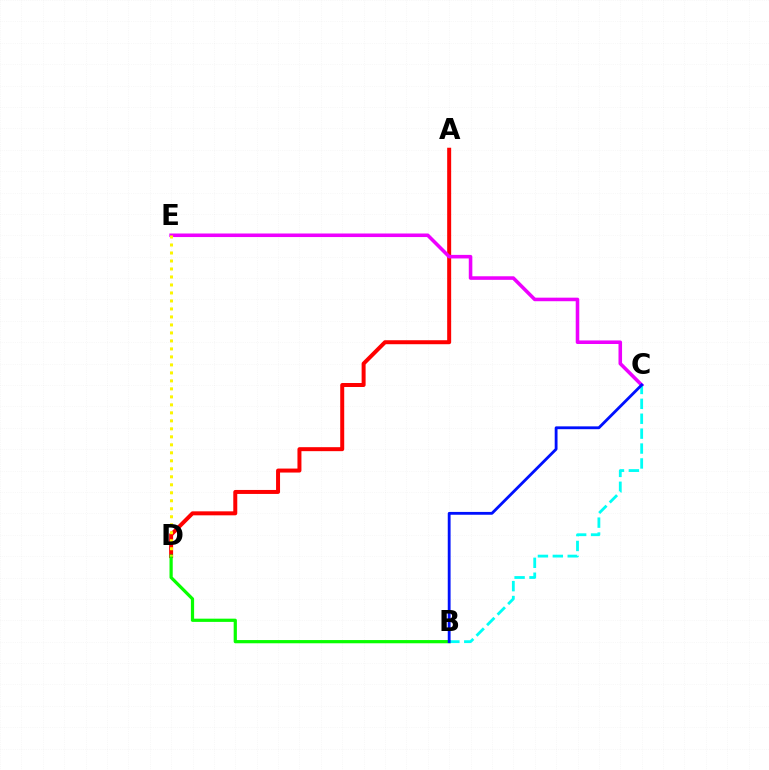{('A', 'D'): [{'color': '#ff0000', 'line_style': 'solid', 'thickness': 2.87}], ('C', 'E'): [{'color': '#ee00ff', 'line_style': 'solid', 'thickness': 2.57}], ('B', 'D'): [{'color': '#08ff00', 'line_style': 'solid', 'thickness': 2.32}], ('B', 'C'): [{'color': '#00fff6', 'line_style': 'dashed', 'thickness': 2.02}, {'color': '#0010ff', 'line_style': 'solid', 'thickness': 2.03}], ('D', 'E'): [{'color': '#fcf500', 'line_style': 'dotted', 'thickness': 2.17}]}